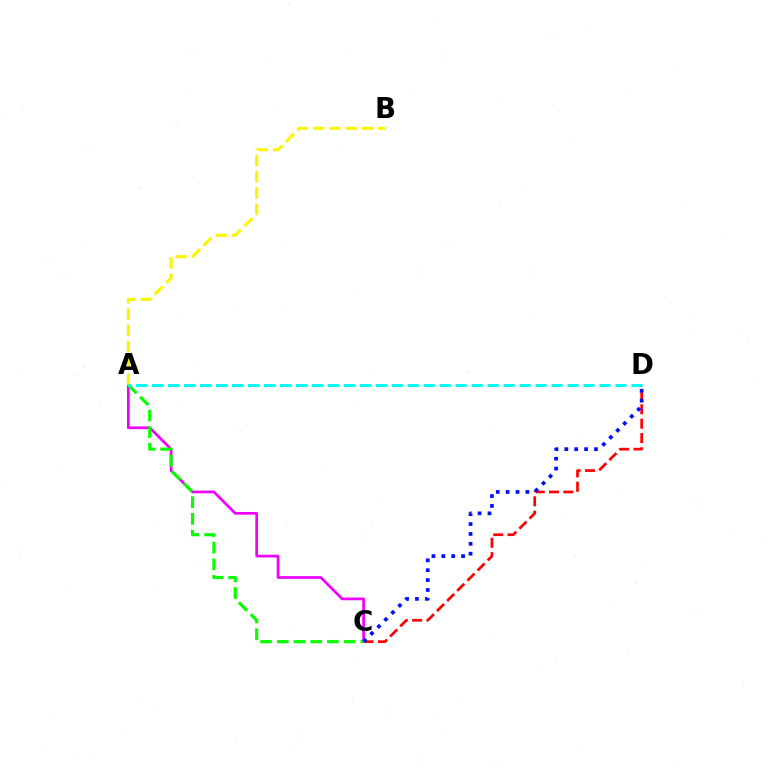{('C', 'D'): [{'color': '#ff0000', 'line_style': 'dashed', 'thickness': 1.95}, {'color': '#0010ff', 'line_style': 'dotted', 'thickness': 2.68}], ('A', 'C'): [{'color': '#ee00ff', 'line_style': 'solid', 'thickness': 1.95}, {'color': '#08ff00', 'line_style': 'dashed', 'thickness': 2.27}], ('A', 'B'): [{'color': '#fcf500', 'line_style': 'dashed', 'thickness': 2.21}], ('A', 'D'): [{'color': '#00fff6', 'line_style': 'dashed', 'thickness': 2.17}]}